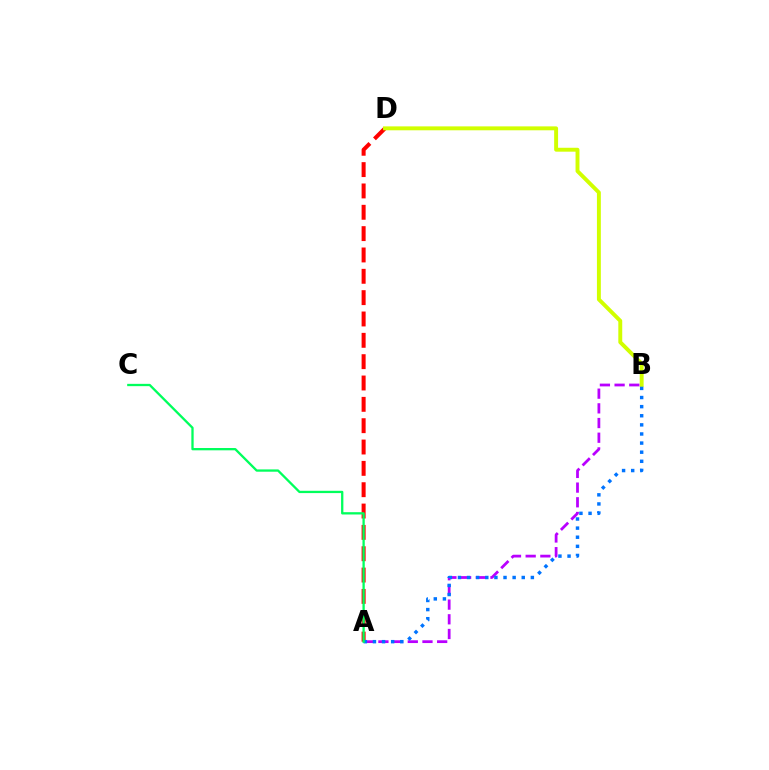{('A', 'D'): [{'color': '#ff0000', 'line_style': 'dashed', 'thickness': 2.9}], ('B', 'D'): [{'color': '#d1ff00', 'line_style': 'solid', 'thickness': 2.82}], ('A', 'B'): [{'color': '#b900ff', 'line_style': 'dashed', 'thickness': 2.0}, {'color': '#0074ff', 'line_style': 'dotted', 'thickness': 2.48}], ('A', 'C'): [{'color': '#00ff5c', 'line_style': 'solid', 'thickness': 1.66}]}